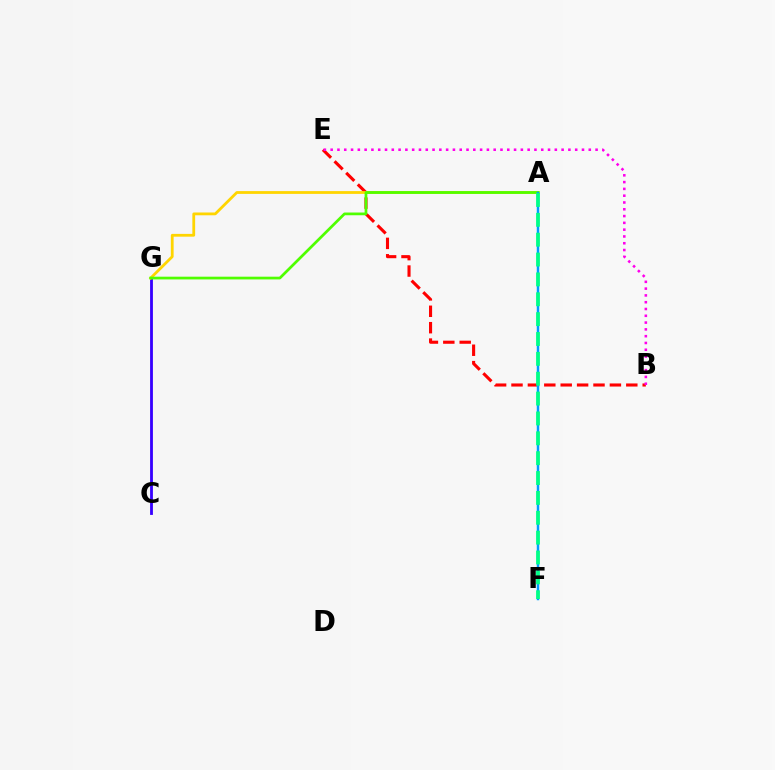{('B', 'E'): [{'color': '#ff0000', 'line_style': 'dashed', 'thickness': 2.23}, {'color': '#ff00ed', 'line_style': 'dotted', 'thickness': 1.85}], ('C', 'G'): [{'color': '#3700ff', 'line_style': 'solid', 'thickness': 2.03}], ('A', 'G'): [{'color': '#ffd500', 'line_style': 'solid', 'thickness': 2.01}, {'color': '#4fff00', 'line_style': 'solid', 'thickness': 1.96}], ('A', 'F'): [{'color': '#009eff', 'line_style': 'solid', 'thickness': 1.77}, {'color': '#00ff86', 'line_style': 'dashed', 'thickness': 2.7}]}